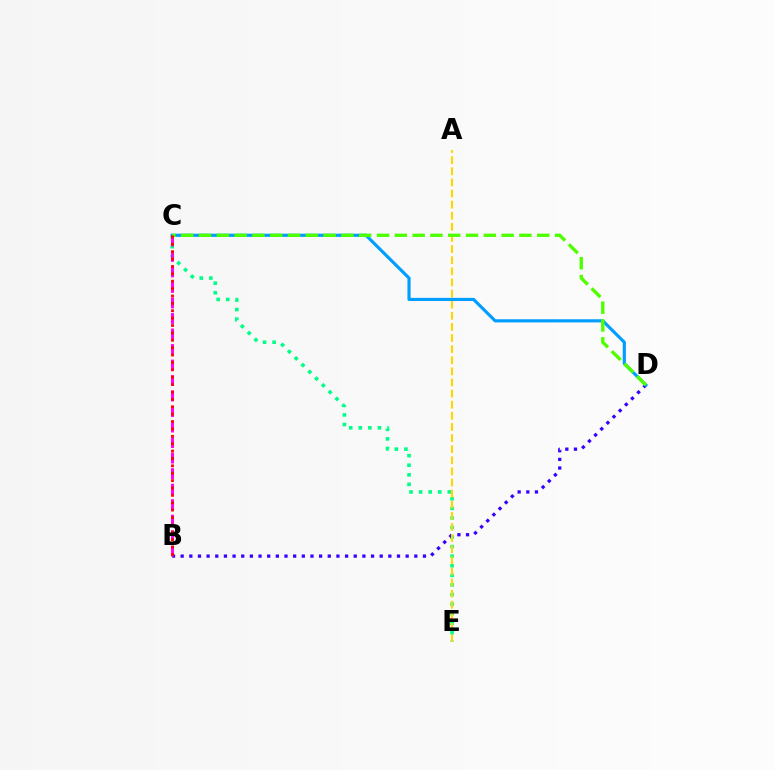{('C', 'E'): [{'color': '#00ff86', 'line_style': 'dotted', 'thickness': 2.6}], ('B', 'D'): [{'color': '#3700ff', 'line_style': 'dotted', 'thickness': 2.35}], ('A', 'E'): [{'color': '#ffd500', 'line_style': 'dashed', 'thickness': 1.51}], ('C', 'D'): [{'color': '#009eff', 'line_style': 'solid', 'thickness': 2.28}, {'color': '#4fff00', 'line_style': 'dashed', 'thickness': 2.42}], ('B', 'C'): [{'color': '#ff00ed', 'line_style': 'dashed', 'thickness': 2.11}, {'color': '#ff0000', 'line_style': 'dotted', 'thickness': 2.01}]}